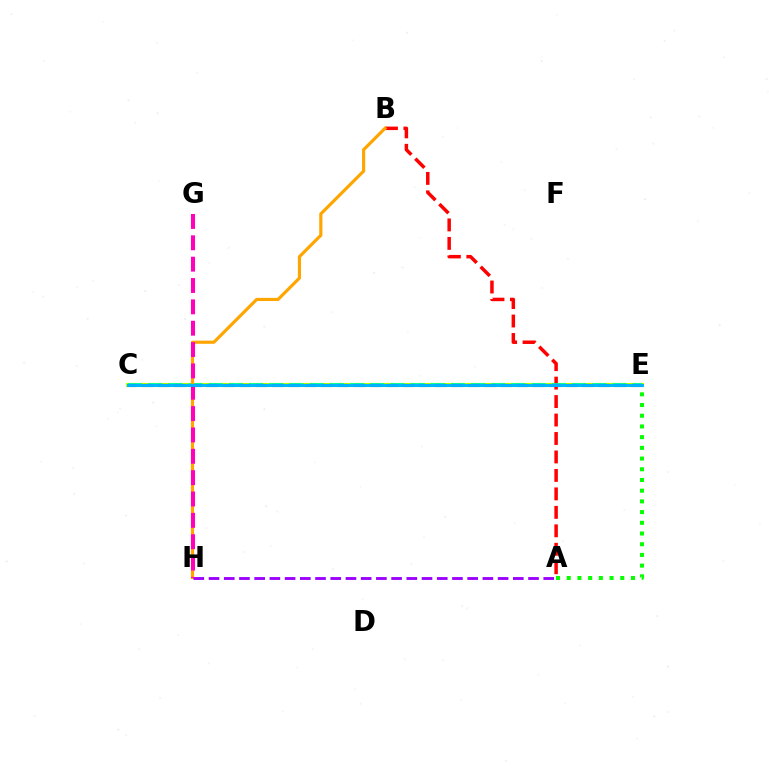{('C', 'E'): [{'color': '#b3ff00', 'line_style': 'solid', 'thickness': 2.99}, {'color': '#00ff9d', 'line_style': 'dashed', 'thickness': 2.74}, {'color': '#0010ff', 'line_style': 'dashed', 'thickness': 2.22}, {'color': '#00b5ff', 'line_style': 'solid', 'thickness': 2.1}], ('A', 'B'): [{'color': '#ff0000', 'line_style': 'dashed', 'thickness': 2.51}], ('A', 'E'): [{'color': '#08ff00', 'line_style': 'dotted', 'thickness': 2.91}], ('B', 'H'): [{'color': '#ffa500', 'line_style': 'solid', 'thickness': 2.27}], ('A', 'H'): [{'color': '#9b00ff', 'line_style': 'dashed', 'thickness': 2.07}], ('G', 'H'): [{'color': '#ff00bd', 'line_style': 'dashed', 'thickness': 2.9}]}